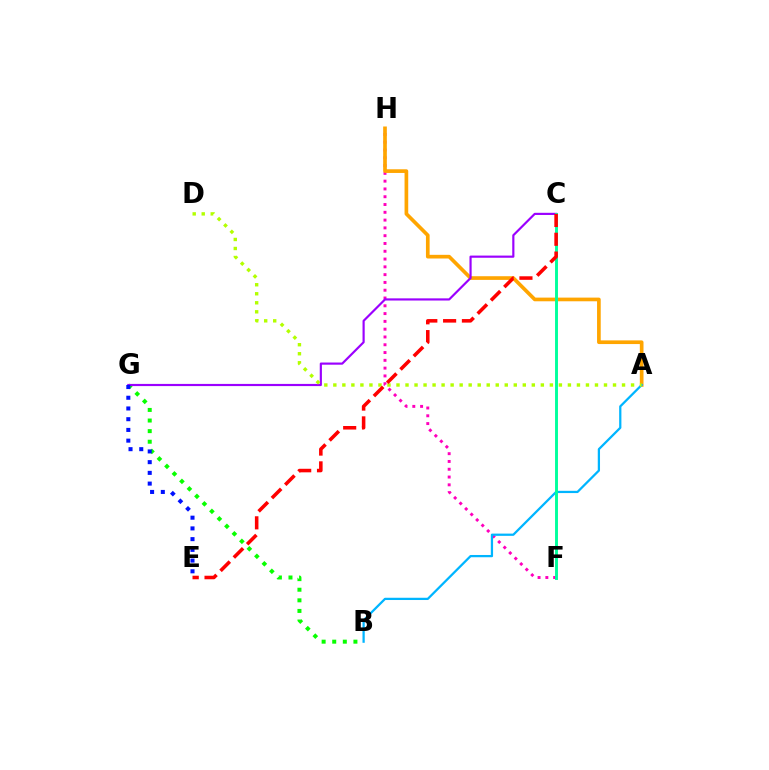{('B', 'G'): [{'color': '#08ff00', 'line_style': 'dotted', 'thickness': 2.88}], ('F', 'H'): [{'color': '#ff00bd', 'line_style': 'dotted', 'thickness': 2.12}], ('A', 'H'): [{'color': '#ffa500', 'line_style': 'solid', 'thickness': 2.65}], ('C', 'G'): [{'color': '#9b00ff', 'line_style': 'solid', 'thickness': 1.56}], ('A', 'B'): [{'color': '#00b5ff', 'line_style': 'solid', 'thickness': 1.62}], ('A', 'D'): [{'color': '#b3ff00', 'line_style': 'dotted', 'thickness': 2.45}], ('C', 'F'): [{'color': '#00ff9d', 'line_style': 'solid', 'thickness': 2.1}], ('E', 'G'): [{'color': '#0010ff', 'line_style': 'dotted', 'thickness': 2.91}], ('C', 'E'): [{'color': '#ff0000', 'line_style': 'dashed', 'thickness': 2.56}]}